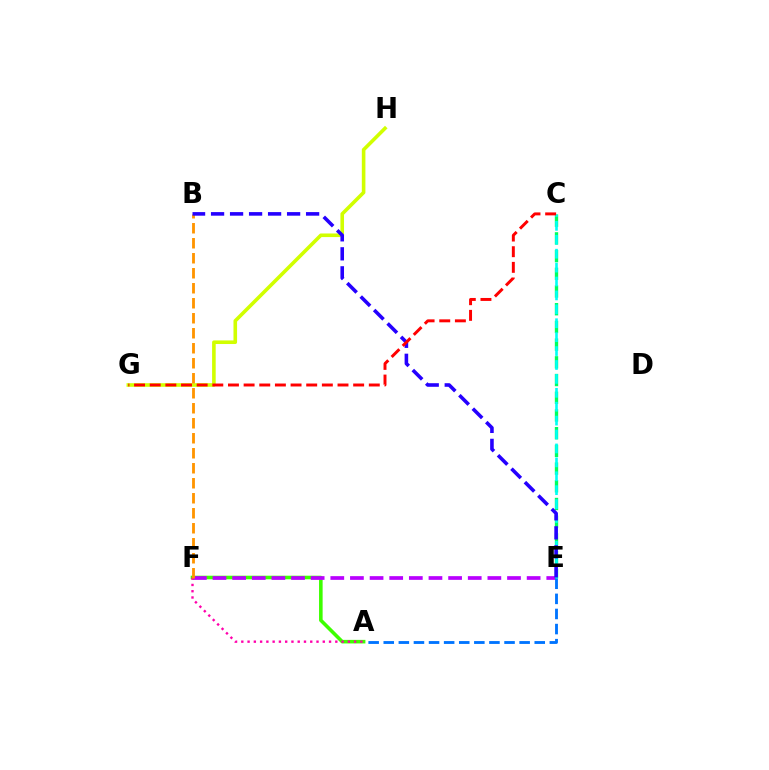{('A', 'F'): [{'color': '#3dff00', 'line_style': 'solid', 'thickness': 2.58}, {'color': '#ff00ac', 'line_style': 'dotted', 'thickness': 1.7}], ('E', 'F'): [{'color': '#b900ff', 'line_style': 'dashed', 'thickness': 2.67}], ('G', 'H'): [{'color': '#d1ff00', 'line_style': 'solid', 'thickness': 2.59}], ('B', 'F'): [{'color': '#ff9400', 'line_style': 'dashed', 'thickness': 2.04}], ('C', 'E'): [{'color': '#00ff5c', 'line_style': 'dashed', 'thickness': 2.41}, {'color': '#00fff6', 'line_style': 'dashed', 'thickness': 1.89}], ('B', 'E'): [{'color': '#2500ff', 'line_style': 'dashed', 'thickness': 2.58}], ('A', 'E'): [{'color': '#0074ff', 'line_style': 'dashed', 'thickness': 2.05}], ('C', 'G'): [{'color': '#ff0000', 'line_style': 'dashed', 'thickness': 2.13}]}